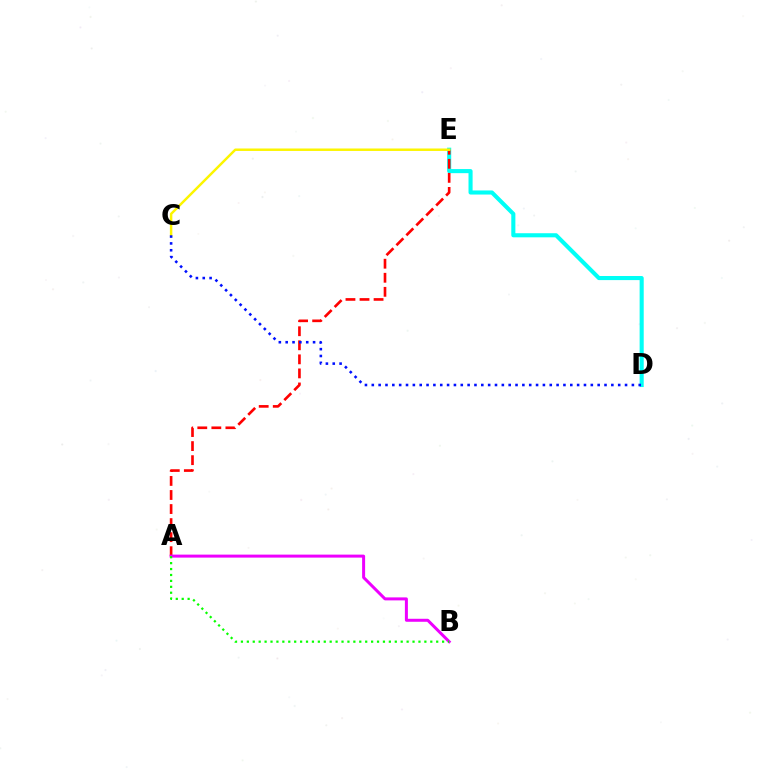{('D', 'E'): [{'color': '#00fff6', 'line_style': 'solid', 'thickness': 2.95}], ('A', 'E'): [{'color': '#ff0000', 'line_style': 'dashed', 'thickness': 1.91}], ('C', 'E'): [{'color': '#fcf500', 'line_style': 'solid', 'thickness': 1.77}], ('C', 'D'): [{'color': '#0010ff', 'line_style': 'dotted', 'thickness': 1.86}], ('A', 'B'): [{'color': '#ee00ff', 'line_style': 'solid', 'thickness': 2.16}, {'color': '#08ff00', 'line_style': 'dotted', 'thickness': 1.61}]}